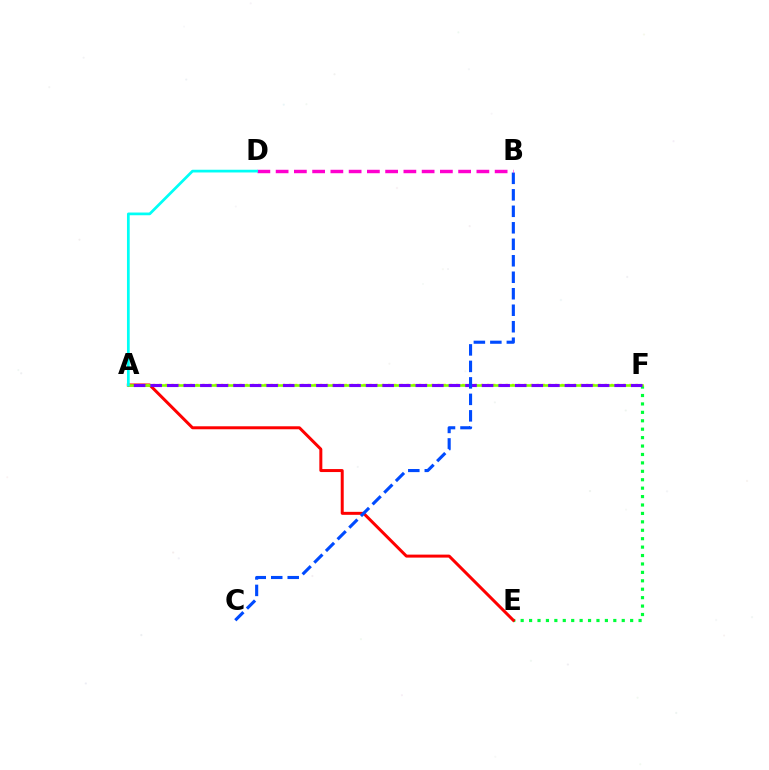{('E', 'F'): [{'color': '#00ff39', 'line_style': 'dotted', 'thickness': 2.29}], ('A', 'E'): [{'color': '#ff0000', 'line_style': 'solid', 'thickness': 2.15}], ('A', 'F'): [{'color': '#ffbd00', 'line_style': 'dotted', 'thickness': 1.68}, {'color': '#84ff00', 'line_style': 'solid', 'thickness': 1.89}, {'color': '#7200ff', 'line_style': 'dashed', 'thickness': 2.25}], ('B', 'C'): [{'color': '#004bff', 'line_style': 'dashed', 'thickness': 2.24}], ('B', 'D'): [{'color': '#ff00cf', 'line_style': 'dashed', 'thickness': 2.48}], ('A', 'D'): [{'color': '#00fff6', 'line_style': 'solid', 'thickness': 1.96}]}